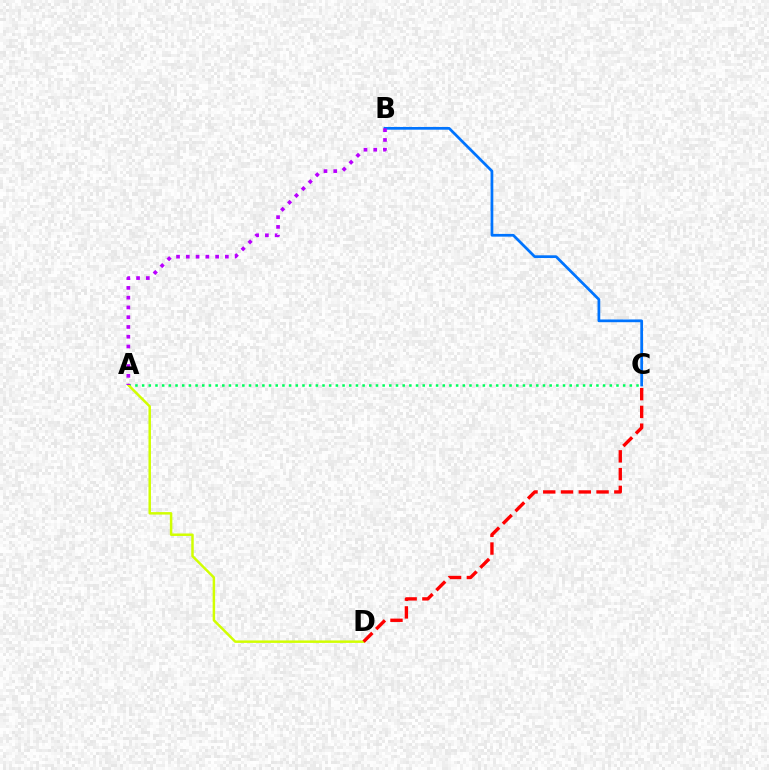{('B', 'C'): [{'color': '#0074ff', 'line_style': 'solid', 'thickness': 1.97}], ('A', 'C'): [{'color': '#00ff5c', 'line_style': 'dotted', 'thickness': 1.82}], ('A', 'D'): [{'color': '#d1ff00', 'line_style': 'solid', 'thickness': 1.78}], ('C', 'D'): [{'color': '#ff0000', 'line_style': 'dashed', 'thickness': 2.41}], ('A', 'B'): [{'color': '#b900ff', 'line_style': 'dotted', 'thickness': 2.65}]}